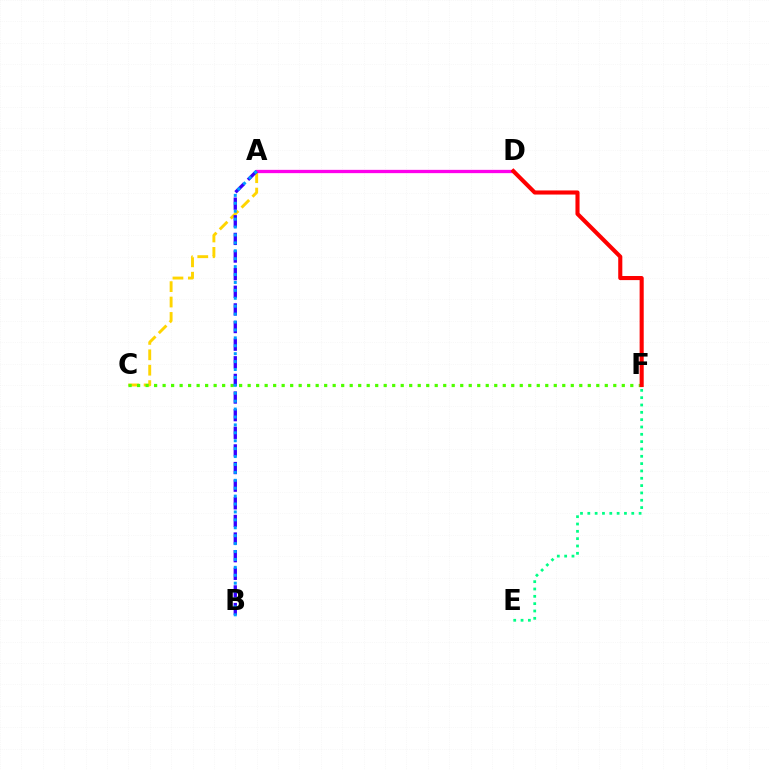{('A', 'C'): [{'color': '#ffd500', 'line_style': 'dashed', 'thickness': 2.09}], ('E', 'F'): [{'color': '#00ff86', 'line_style': 'dotted', 'thickness': 1.99}], ('C', 'F'): [{'color': '#4fff00', 'line_style': 'dotted', 'thickness': 2.31}], ('A', 'D'): [{'color': '#ff00ed', 'line_style': 'solid', 'thickness': 2.38}], ('A', 'B'): [{'color': '#3700ff', 'line_style': 'dashed', 'thickness': 2.39}, {'color': '#009eff', 'line_style': 'dotted', 'thickness': 2.15}], ('D', 'F'): [{'color': '#ff0000', 'line_style': 'solid', 'thickness': 2.95}]}